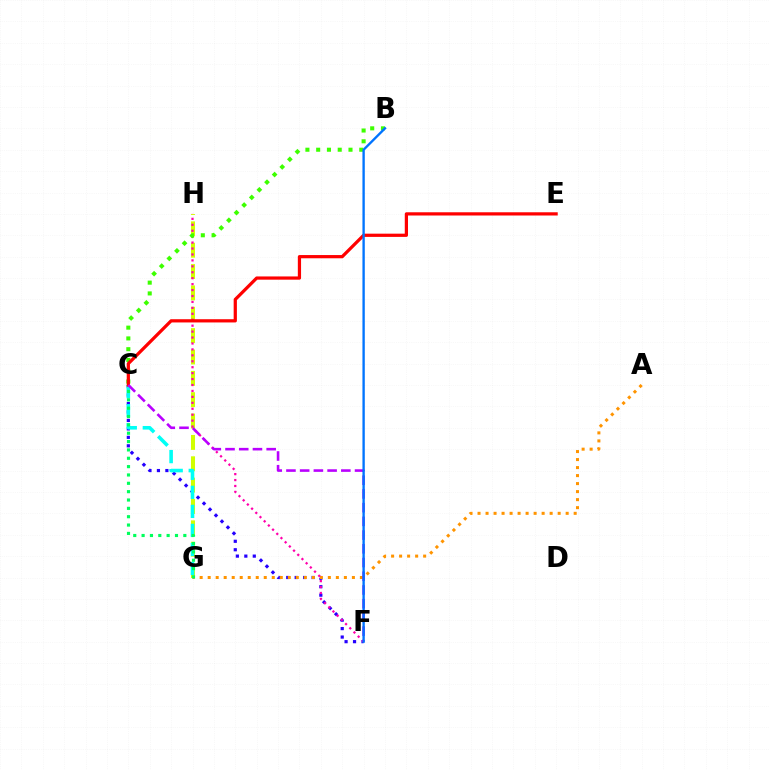{('C', 'F'): [{'color': '#2500ff', 'line_style': 'dotted', 'thickness': 2.3}, {'color': '#b900ff', 'line_style': 'dashed', 'thickness': 1.86}], ('G', 'H'): [{'color': '#d1ff00', 'line_style': 'dashed', 'thickness': 2.9}], ('A', 'G'): [{'color': '#ff9400', 'line_style': 'dotted', 'thickness': 2.18}], ('F', 'H'): [{'color': '#ff00ac', 'line_style': 'dotted', 'thickness': 1.61}], ('C', 'G'): [{'color': '#00fff6', 'line_style': 'dashed', 'thickness': 2.59}, {'color': '#00ff5c', 'line_style': 'dotted', 'thickness': 2.27}], ('B', 'C'): [{'color': '#3dff00', 'line_style': 'dotted', 'thickness': 2.93}], ('C', 'E'): [{'color': '#ff0000', 'line_style': 'solid', 'thickness': 2.33}], ('B', 'F'): [{'color': '#0074ff', 'line_style': 'solid', 'thickness': 1.7}]}